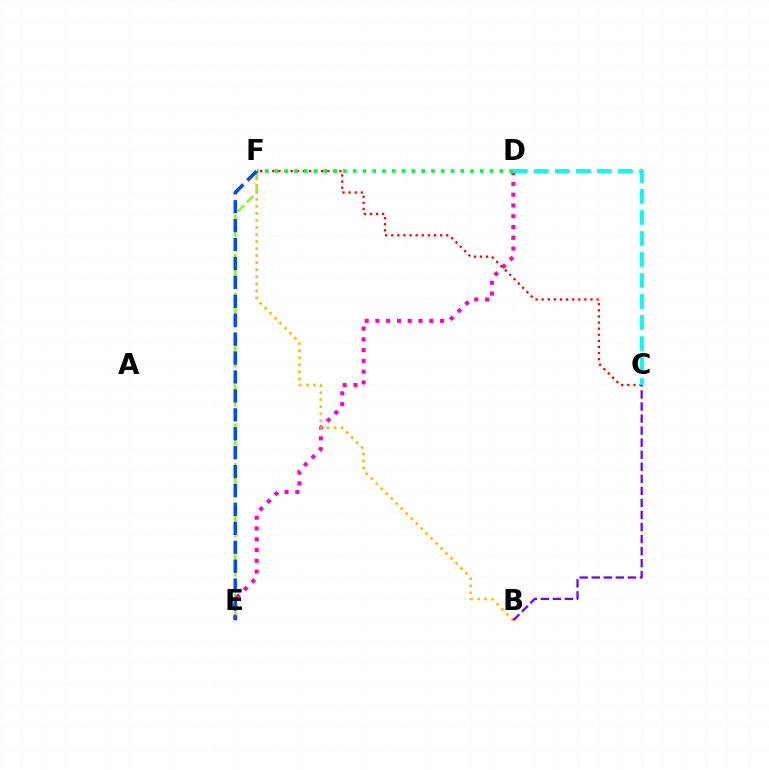{('E', 'F'): [{'color': '#84ff00', 'line_style': 'dashed', 'thickness': 1.78}, {'color': '#004bff', 'line_style': 'dashed', 'thickness': 2.57}], ('D', 'E'): [{'color': '#ff00cf', 'line_style': 'dotted', 'thickness': 2.93}], ('C', 'F'): [{'color': '#ff0000', 'line_style': 'dotted', 'thickness': 1.66}], ('C', 'D'): [{'color': '#00fff6', 'line_style': 'dashed', 'thickness': 2.85}], ('B', 'F'): [{'color': '#ffbd00', 'line_style': 'dotted', 'thickness': 1.91}], ('D', 'F'): [{'color': '#00ff39', 'line_style': 'dotted', 'thickness': 2.66}], ('B', 'C'): [{'color': '#7200ff', 'line_style': 'dashed', 'thickness': 1.64}]}